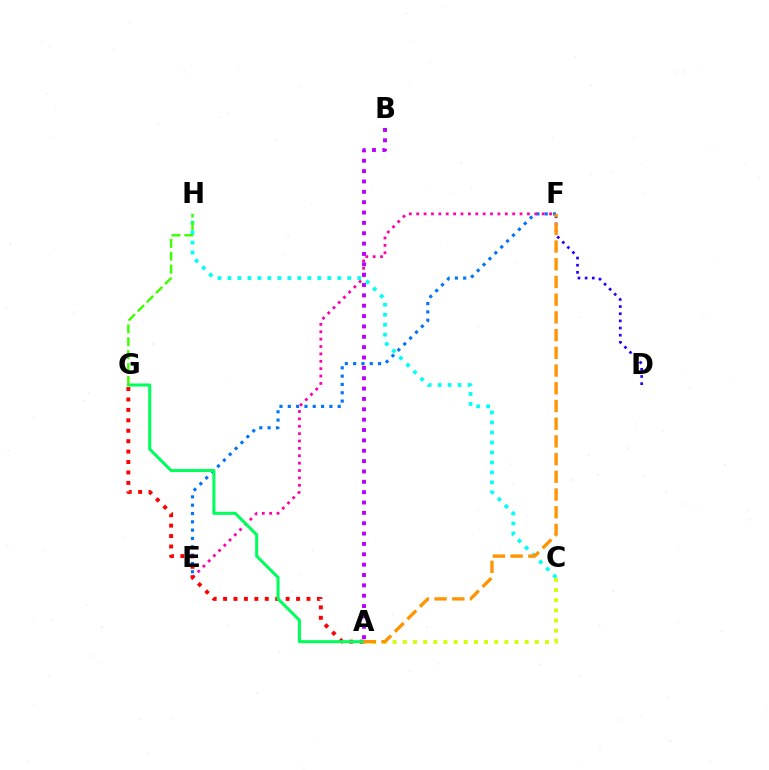{('E', 'F'): [{'color': '#0074ff', 'line_style': 'dotted', 'thickness': 2.26}, {'color': '#ff00ac', 'line_style': 'dotted', 'thickness': 2.01}], ('C', 'H'): [{'color': '#00fff6', 'line_style': 'dotted', 'thickness': 2.71}], ('A', 'G'): [{'color': '#ff0000', 'line_style': 'dotted', 'thickness': 2.83}, {'color': '#00ff5c', 'line_style': 'solid', 'thickness': 2.19}], ('A', 'C'): [{'color': '#d1ff00', 'line_style': 'dotted', 'thickness': 2.76}], ('G', 'H'): [{'color': '#3dff00', 'line_style': 'dashed', 'thickness': 1.75}], ('D', 'F'): [{'color': '#2500ff', 'line_style': 'dotted', 'thickness': 1.95}], ('A', 'B'): [{'color': '#b900ff', 'line_style': 'dotted', 'thickness': 2.81}], ('A', 'F'): [{'color': '#ff9400', 'line_style': 'dashed', 'thickness': 2.41}]}